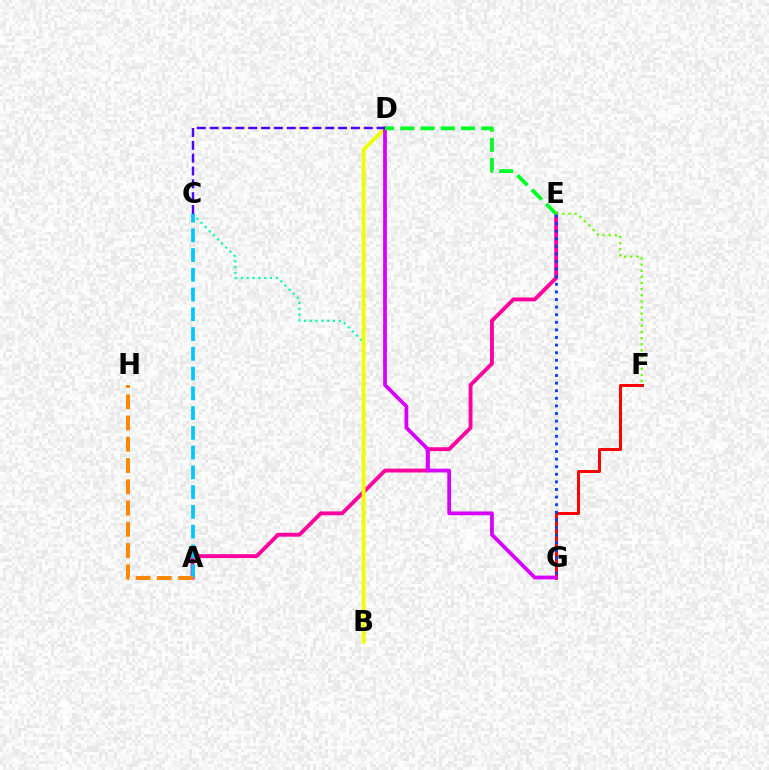{('A', 'E'): [{'color': '#ff00a0', 'line_style': 'solid', 'thickness': 2.79}], ('F', 'G'): [{'color': '#ff0000', 'line_style': 'solid', 'thickness': 2.15}], ('E', 'F'): [{'color': '#66ff00', 'line_style': 'dotted', 'thickness': 1.67}], ('B', 'C'): [{'color': '#00ffaf', 'line_style': 'dotted', 'thickness': 1.58}], ('B', 'D'): [{'color': '#eeff00', 'line_style': 'solid', 'thickness': 2.76}], ('A', 'C'): [{'color': '#00c7ff', 'line_style': 'dashed', 'thickness': 2.68}], ('E', 'G'): [{'color': '#003fff', 'line_style': 'dotted', 'thickness': 2.06}], ('D', 'G'): [{'color': '#d600ff', 'line_style': 'solid', 'thickness': 2.71}], ('D', 'E'): [{'color': '#00ff27', 'line_style': 'dashed', 'thickness': 2.75}], ('C', 'D'): [{'color': '#4f00ff', 'line_style': 'dashed', 'thickness': 1.74}], ('A', 'H'): [{'color': '#ff8800', 'line_style': 'dashed', 'thickness': 2.89}]}